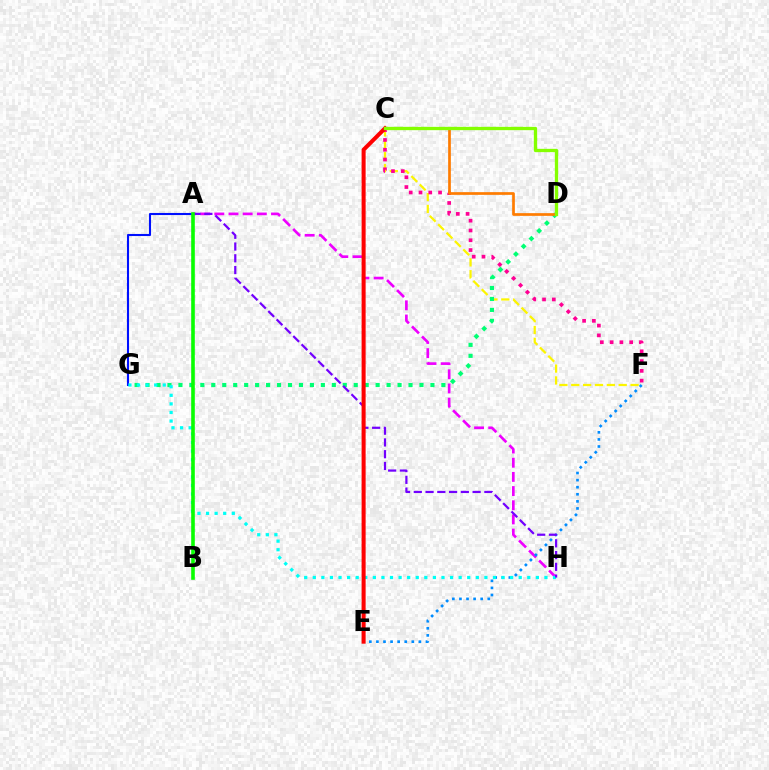{('A', 'G'): [{'color': '#0010ff', 'line_style': 'solid', 'thickness': 1.5}], ('A', 'H'): [{'color': '#ee00ff', 'line_style': 'dashed', 'thickness': 1.93}, {'color': '#7200ff', 'line_style': 'dashed', 'thickness': 1.6}], ('C', 'F'): [{'color': '#fcf500', 'line_style': 'dashed', 'thickness': 1.61}, {'color': '#ff0094', 'line_style': 'dotted', 'thickness': 2.66}], ('D', 'G'): [{'color': '#00ff74', 'line_style': 'dotted', 'thickness': 2.98}], ('E', 'F'): [{'color': '#008cff', 'line_style': 'dotted', 'thickness': 1.92}], ('G', 'H'): [{'color': '#00fff6', 'line_style': 'dotted', 'thickness': 2.33}], ('C', 'E'): [{'color': '#ff0000', 'line_style': 'solid', 'thickness': 2.9}], ('A', 'B'): [{'color': '#08ff00', 'line_style': 'solid', 'thickness': 2.6}], ('C', 'D'): [{'color': '#ff7c00', 'line_style': 'solid', 'thickness': 1.94}, {'color': '#84ff00', 'line_style': 'solid', 'thickness': 2.39}]}